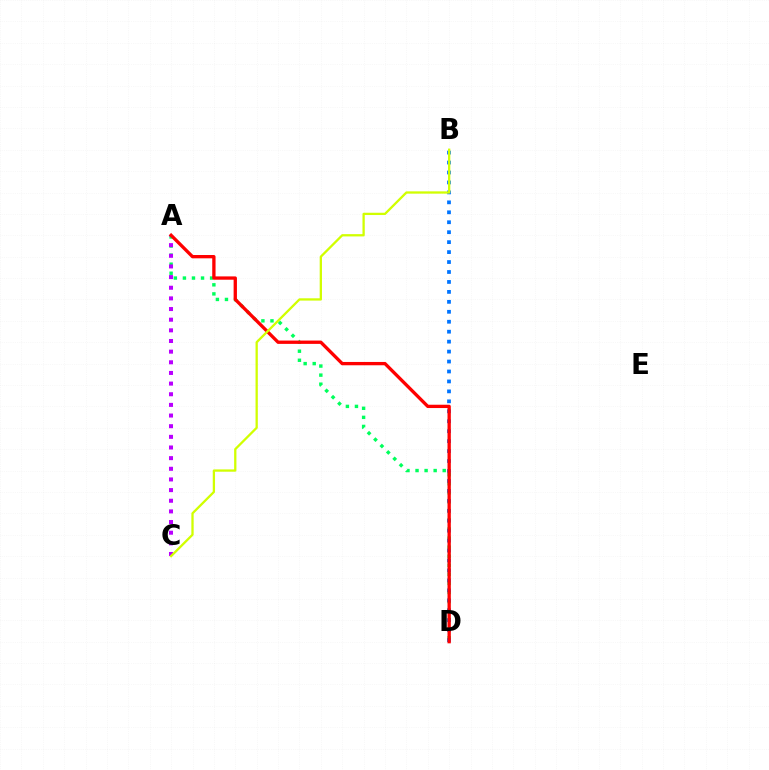{('A', 'D'): [{'color': '#00ff5c', 'line_style': 'dotted', 'thickness': 2.46}, {'color': '#ff0000', 'line_style': 'solid', 'thickness': 2.39}], ('A', 'C'): [{'color': '#b900ff', 'line_style': 'dotted', 'thickness': 2.89}], ('B', 'D'): [{'color': '#0074ff', 'line_style': 'dotted', 'thickness': 2.7}], ('B', 'C'): [{'color': '#d1ff00', 'line_style': 'solid', 'thickness': 1.65}]}